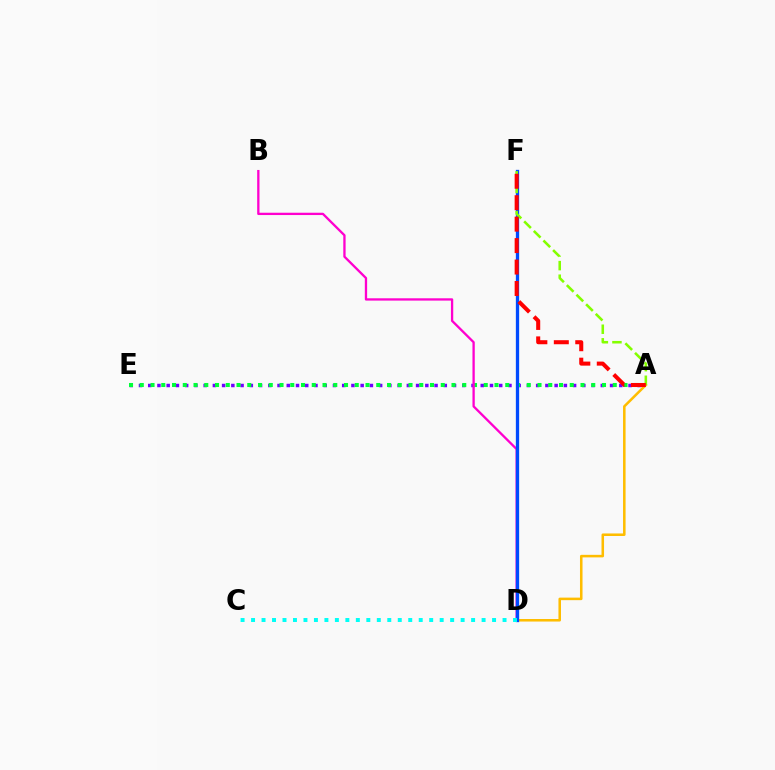{('A', 'E'): [{'color': '#7200ff', 'line_style': 'dotted', 'thickness': 2.51}, {'color': '#00ff39', 'line_style': 'dotted', 'thickness': 2.92}], ('B', 'D'): [{'color': '#ff00cf', 'line_style': 'solid', 'thickness': 1.66}], ('A', 'D'): [{'color': '#ffbd00', 'line_style': 'solid', 'thickness': 1.83}], ('D', 'F'): [{'color': '#004bff', 'line_style': 'solid', 'thickness': 2.37}], ('A', 'F'): [{'color': '#84ff00', 'line_style': 'dashed', 'thickness': 1.85}, {'color': '#ff0000', 'line_style': 'dashed', 'thickness': 2.91}], ('C', 'D'): [{'color': '#00fff6', 'line_style': 'dotted', 'thickness': 2.85}]}